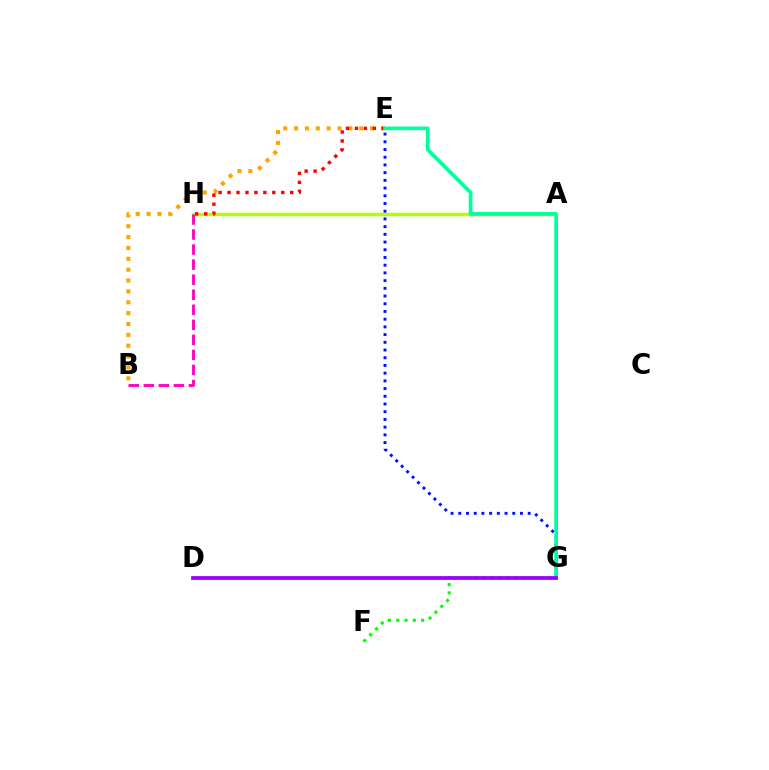{('B', 'E'): [{'color': '#ffa500', 'line_style': 'dotted', 'thickness': 2.95}], ('A', 'G'): [{'color': '#00b5ff', 'line_style': 'solid', 'thickness': 1.84}], ('A', 'H'): [{'color': '#b3ff00', 'line_style': 'solid', 'thickness': 2.47}], ('E', 'H'): [{'color': '#ff0000', 'line_style': 'dotted', 'thickness': 2.43}], ('F', 'G'): [{'color': '#08ff00', 'line_style': 'dotted', 'thickness': 2.25}], ('E', 'G'): [{'color': '#0010ff', 'line_style': 'dotted', 'thickness': 2.1}, {'color': '#00ff9d', 'line_style': 'solid', 'thickness': 2.63}], ('B', 'H'): [{'color': '#ff00bd', 'line_style': 'dashed', 'thickness': 2.04}], ('D', 'G'): [{'color': '#9b00ff', 'line_style': 'solid', 'thickness': 2.71}]}